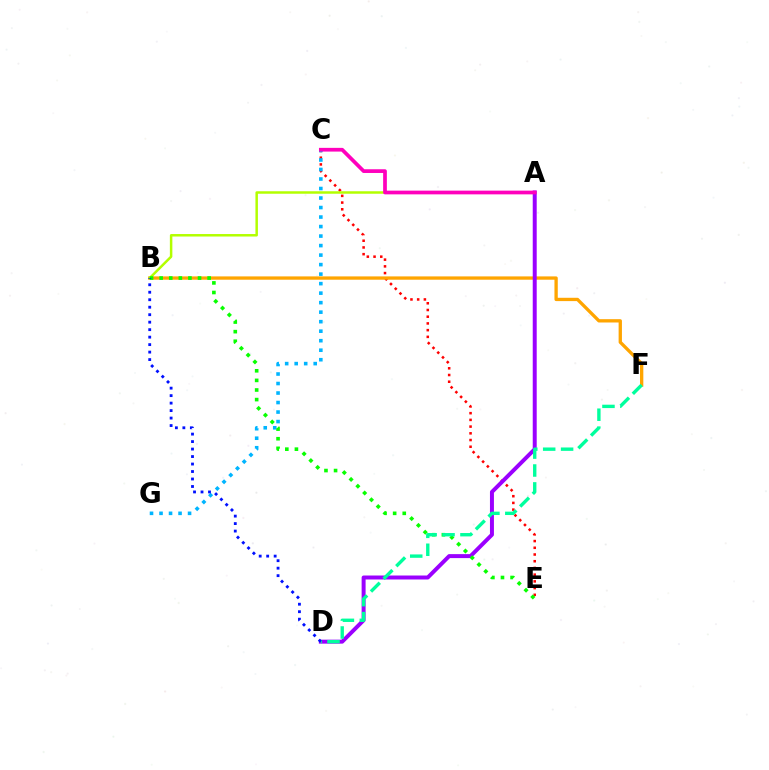{('C', 'E'): [{'color': '#ff0000', 'line_style': 'dotted', 'thickness': 1.82}], ('B', 'F'): [{'color': '#ffa500', 'line_style': 'solid', 'thickness': 2.39}], ('A', 'D'): [{'color': '#9b00ff', 'line_style': 'solid', 'thickness': 2.86}], ('A', 'B'): [{'color': '#b3ff00', 'line_style': 'solid', 'thickness': 1.79}], ('C', 'G'): [{'color': '#00b5ff', 'line_style': 'dotted', 'thickness': 2.58}], ('A', 'C'): [{'color': '#ff00bd', 'line_style': 'solid', 'thickness': 2.68}], ('B', 'E'): [{'color': '#08ff00', 'line_style': 'dotted', 'thickness': 2.61}], ('D', 'F'): [{'color': '#00ff9d', 'line_style': 'dashed', 'thickness': 2.43}], ('B', 'D'): [{'color': '#0010ff', 'line_style': 'dotted', 'thickness': 2.03}]}